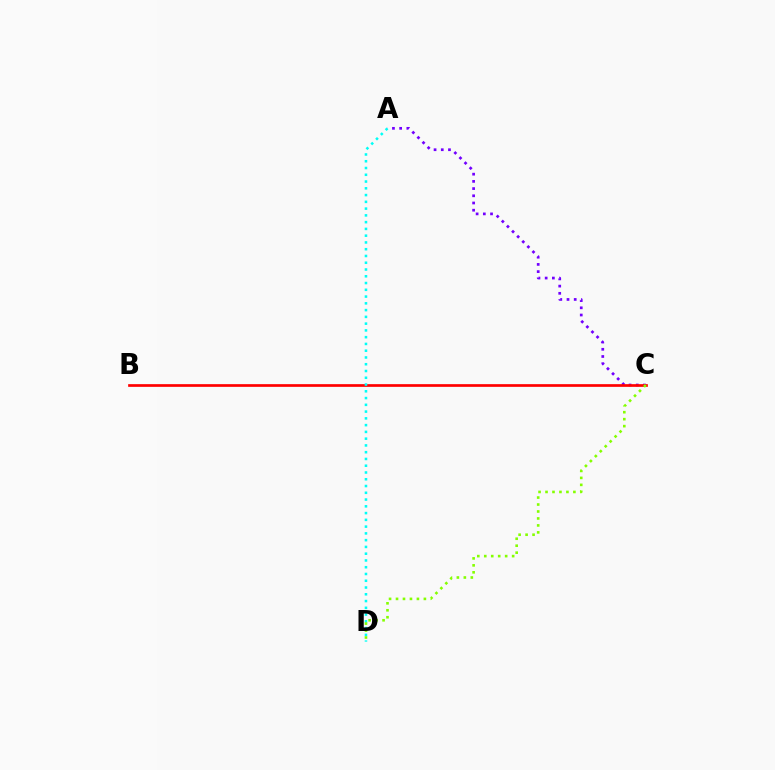{('A', 'C'): [{'color': '#7200ff', 'line_style': 'dotted', 'thickness': 1.96}], ('B', 'C'): [{'color': '#ff0000', 'line_style': 'solid', 'thickness': 1.94}], ('A', 'D'): [{'color': '#00fff6', 'line_style': 'dotted', 'thickness': 1.84}], ('C', 'D'): [{'color': '#84ff00', 'line_style': 'dotted', 'thickness': 1.89}]}